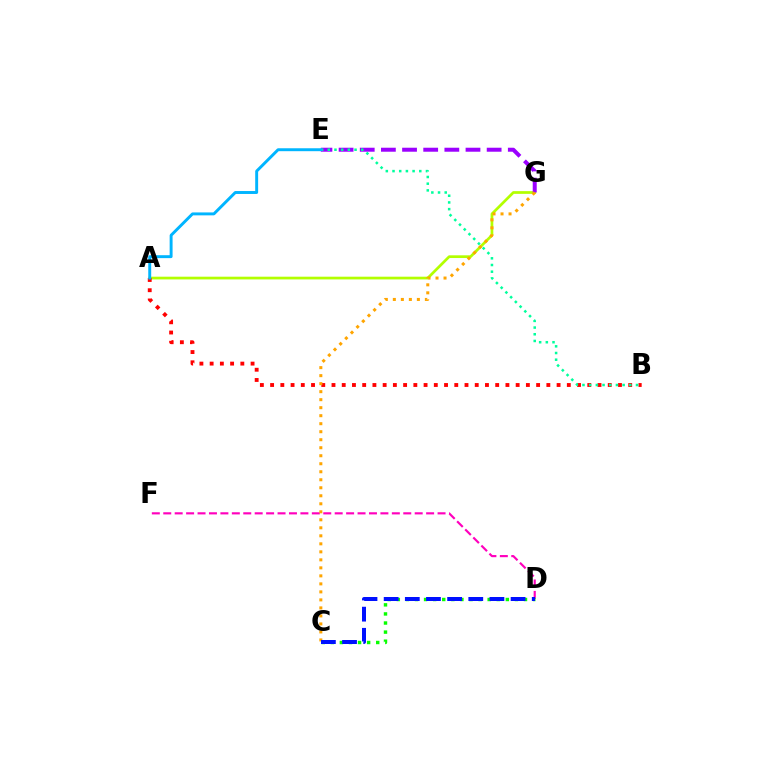{('A', 'G'): [{'color': '#b3ff00', 'line_style': 'solid', 'thickness': 1.96}], ('A', 'B'): [{'color': '#ff0000', 'line_style': 'dotted', 'thickness': 2.78}], ('E', 'G'): [{'color': '#9b00ff', 'line_style': 'dashed', 'thickness': 2.87}], ('D', 'F'): [{'color': '#ff00bd', 'line_style': 'dashed', 'thickness': 1.55}], ('C', 'D'): [{'color': '#08ff00', 'line_style': 'dotted', 'thickness': 2.47}, {'color': '#0010ff', 'line_style': 'dashed', 'thickness': 2.87}], ('C', 'G'): [{'color': '#ffa500', 'line_style': 'dotted', 'thickness': 2.18}], ('B', 'E'): [{'color': '#00ff9d', 'line_style': 'dotted', 'thickness': 1.82}], ('A', 'E'): [{'color': '#00b5ff', 'line_style': 'solid', 'thickness': 2.11}]}